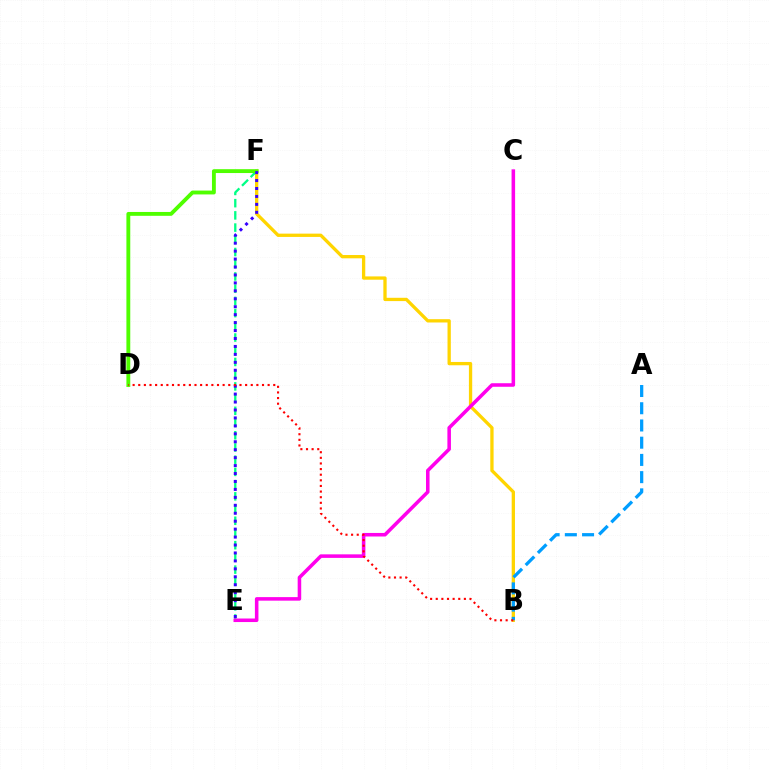{('B', 'F'): [{'color': '#ffd500', 'line_style': 'solid', 'thickness': 2.38}], ('E', 'F'): [{'color': '#00ff86', 'line_style': 'dashed', 'thickness': 1.66}, {'color': '#3700ff', 'line_style': 'dotted', 'thickness': 2.16}], ('D', 'F'): [{'color': '#4fff00', 'line_style': 'solid', 'thickness': 2.78}], ('C', 'E'): [{'color': '#ff00ed', 'line_style': 'solid', 'thickness': 2.55}], ('A', 'B'): [{'color': '#009eff', 'line_style': 'dashed', 'thickness': 2.34}], ('B', 'D'): [{'color': '#ff0000', 'line_style': 'dotted', 'thickness': 1.53}]}